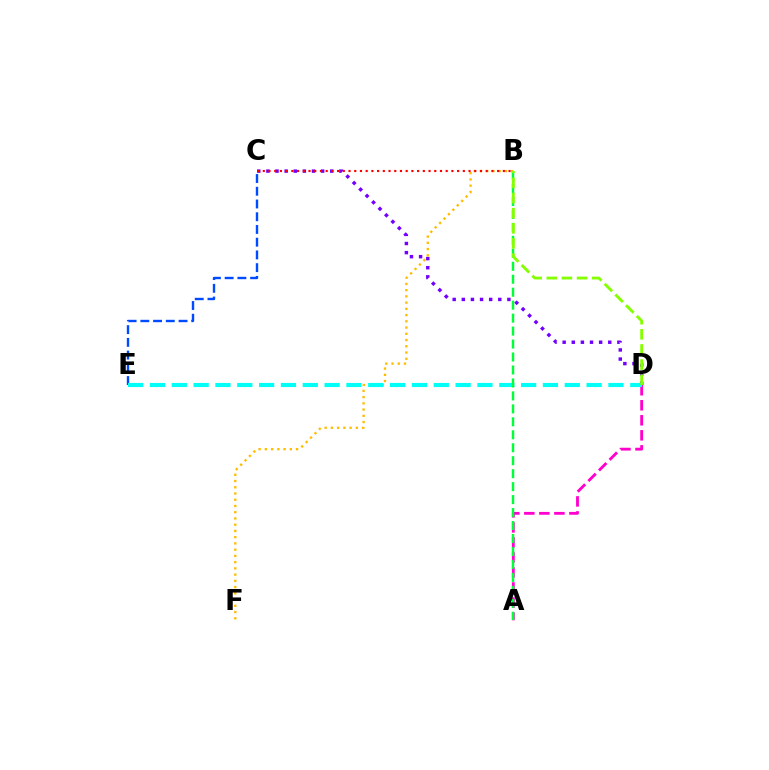{('A', 'D'): [{'color': '#ff00cf', 'line_style': 'dashed', 'thickness': 2.04}], ('C', 'D'): [{'color': '#7200ff', 'line_style': 'dotted', 'thickness': 2.48}], ('B', 'F'): [{'color': '#ffbd00', 'line_style': 'dotted', 'thickness': 1.7}], ('C', 'E'): [{'color': '#004bff', 'line_style': 'dashed', 'thickness': 1.73}], ('B', 'C'): [{'color': '#ff0000', 'line_style': 'dotted', 'thickness': 1.55}], ('D', 'E'): [{'color': '#00fff6', 'line_style': 'dashed', 'thickness': 2.97}], ('A', 'B'): [{'color': '#00ff39', 'line_style': 'dashed', 'thickness': 1.76}], ('B', 'D'): [{'color': '#84ff00', 'line_style': 'dashed', 'thickness': 2.06}]}